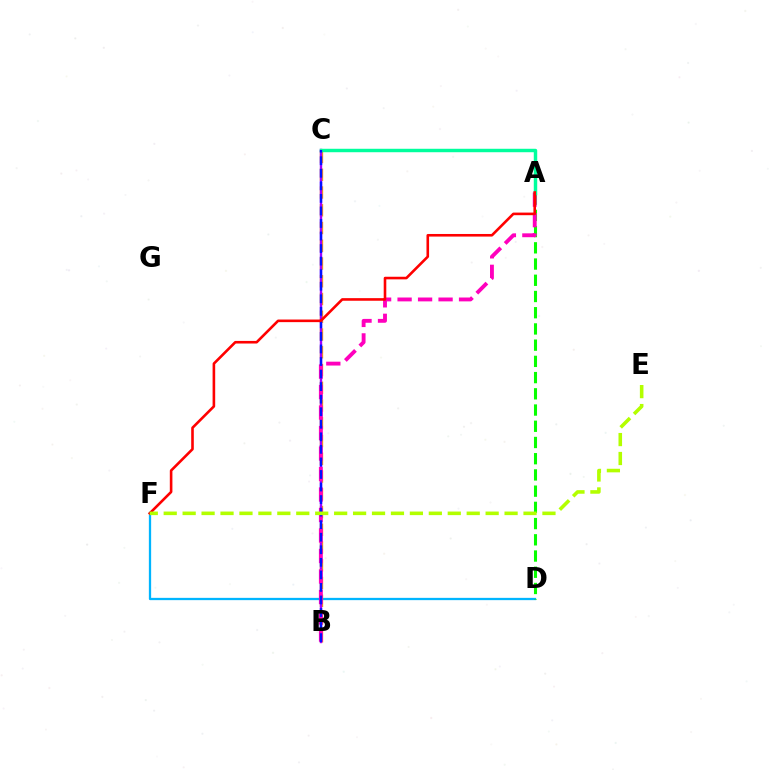{('D', 'F'): [{'color': '#00b5ff', 'line_style': 'solid', 'thickness': 1.64}], ('B', 'C'): [{'color': '#ffa500', 'line_style': 'dashed', 'thickness': 2.41}, {'color': '#9b00ff', 'line_style': 'solid', 'thickness': 1.72}, {'color': '#0010ff', 'line_style': 'dashed', 'thickness': 1.7}], ('A', 'D'): [{'color': '#08ff00', 'line_style': 'dashed', 'thickness': 2.2}], ('A', 'B'): [{'color': '#ff00bd', 'line_style': 'dashed', 'thickness': 2.78}], ('A', 'C'): [{'color': '#00ff9d', 'line_style': 'solid', 'thickness': 2.48}], ('A', 'F'): [{'color': '#ff0000', 'line_style': 'solid', 'thickness': 1.87}], ('E', 'F'): [{'color': '#b3ff00', 'line_style': 'dashed', 'thickness': 2.57}]}